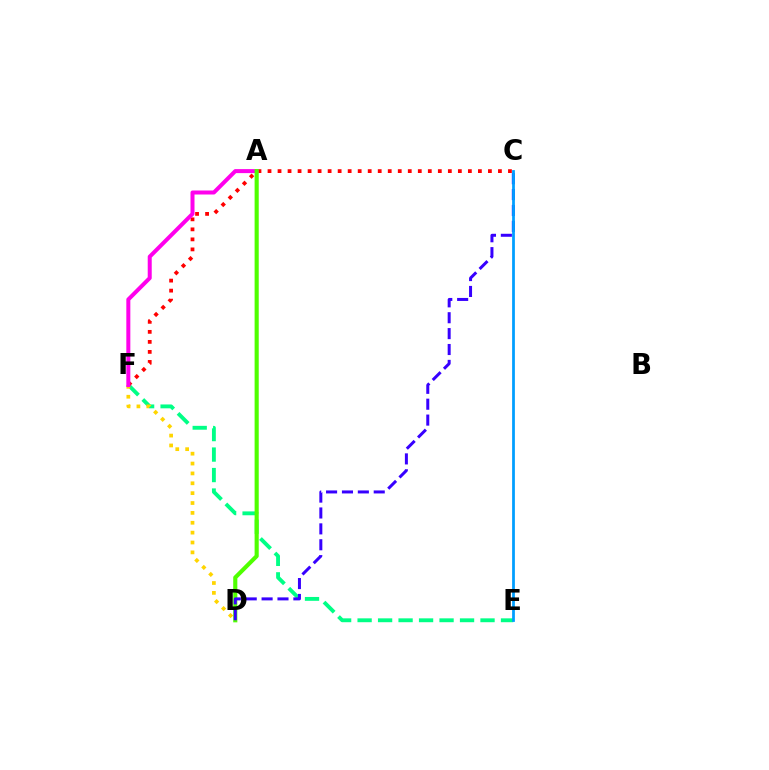{('E', 'F'): [{'color': '#00ff86', 'line_style': 'dashed', 'thickness': 2.78}], ('D', 'F'): [{'color': '#ffd500', 'line_style': 'dotted', 'thickness': 2.68}], ('C', 'F'): [{'color': '#ff0000', 'line_style': 'dotted', 'thickness': 2.72}], ('A', 'F'): [{'color': '#ff00ed', 'line_style': 'solid', 'thickness': 2.88}], ('A', 'D'): [{'color': '#4fff00', 'line_style': 'solid', 'thickness': 2.97}], ('C', 'D'): [{'color': '#3700ff', 'line_style': 'dashed', 'thickness': 2.16}], ('C', 'E'): [{'color': '#009eff', 'line_style': 'solid', 'thickness': 1.98}]}